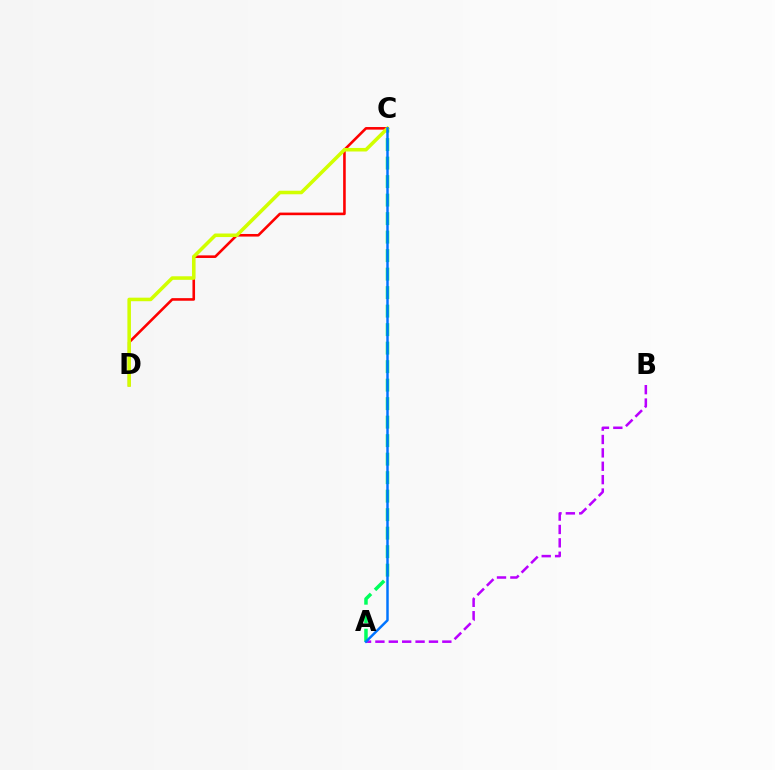{('A', 'B'): [{'color': '#b900ff', 'line_style': 'dashed', 'thickness': 1.82}], ('C', 'D'): [{'color': '#ff0000', 'line_style': 'solid', 'thickness': 1.87}, {'color': '#d1ff00', 'line_style': 'solid', 'thickness': 2.55}], ('A', 'C'): [{'color': '#00ff5c', 'line_style': 'dashed', 'thickness': 2.51}, {'color': '#0074ff', 'line_style': 'solid', 'thickness': 1.78}]}